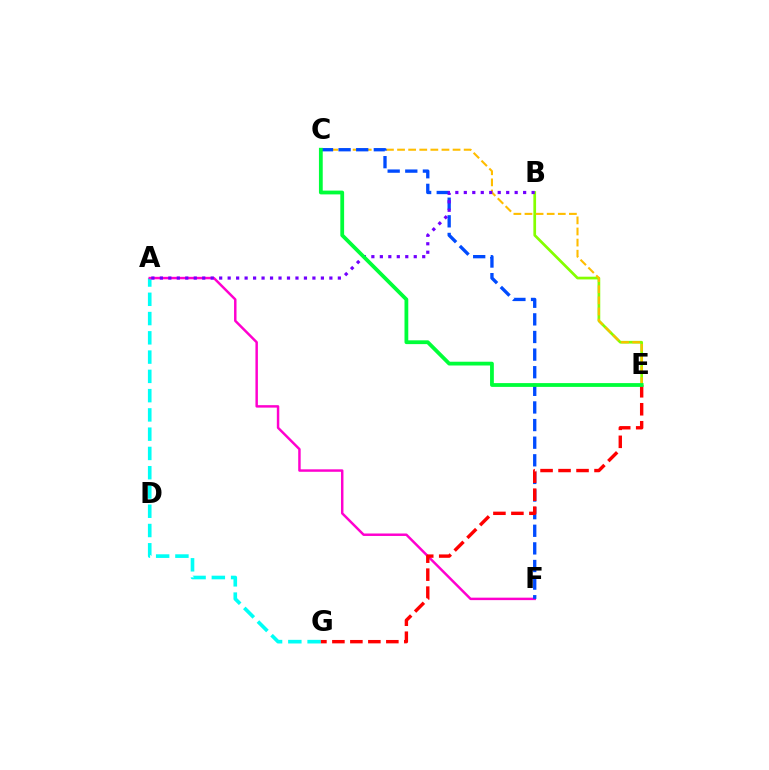{('A', 'G'): [{'color': '#00fff6', 'line_style': 'dashed', 'thickness': 2.62}], ('A', 'F'): [{'color': '#ff00cf', 'line_style': 'solid', 'thickness': 1.78}], ('B', 'E'): [{'color': '#84ff00', 'line_style': 'solid', 'thickness': 1.95}], ('C', 'E'): [{'color': '#ffbd00', 'line_style': 'dashed', 'thickness': 1.51}, {'color': '#00ff39', 'line_style': 'solid', 'thickness': 2.73}], ('C', 'F'): [{'color': '#004bff', 'line_style': 'dashed', 'thickness': 2.39}], ('A', 'B'): [{'color': '#7200ff', 'line_style': 'dotted', 'thickness': 2.3}], ('E', 'G'): [{'color': '#ff0000', 'line_style': 'dashed', 'thickness': 2.44}]}